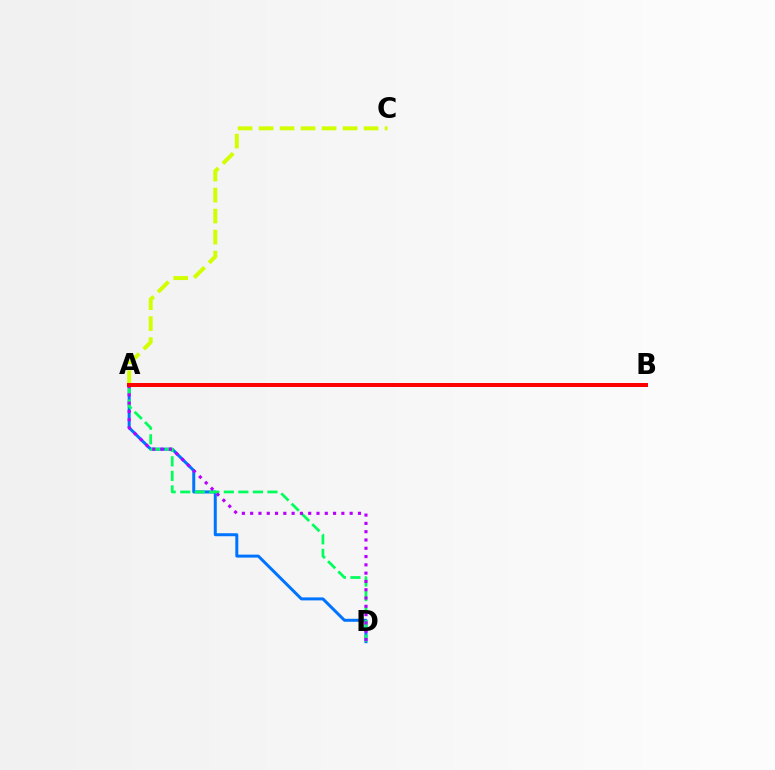{('A', 'D'): [{'color': '#0074ff', 'line_style': 'solid', 'thickness': 2.15}, {'color': '#00ff5c', 'line_style': 'dashed', 'thickness': 1.97}, {'color': '#b900ff', 'line_style': 'dotted', 'thickness': 2.25}], ('A', 'C'): [{'color': '#d1ff00', 'line_style': 'dashed', 'thickness': 2.85}], ('A', 'B'): [{'color': '#ff0000', 'line_style': 'solid', 'thickness': 2.86}]}